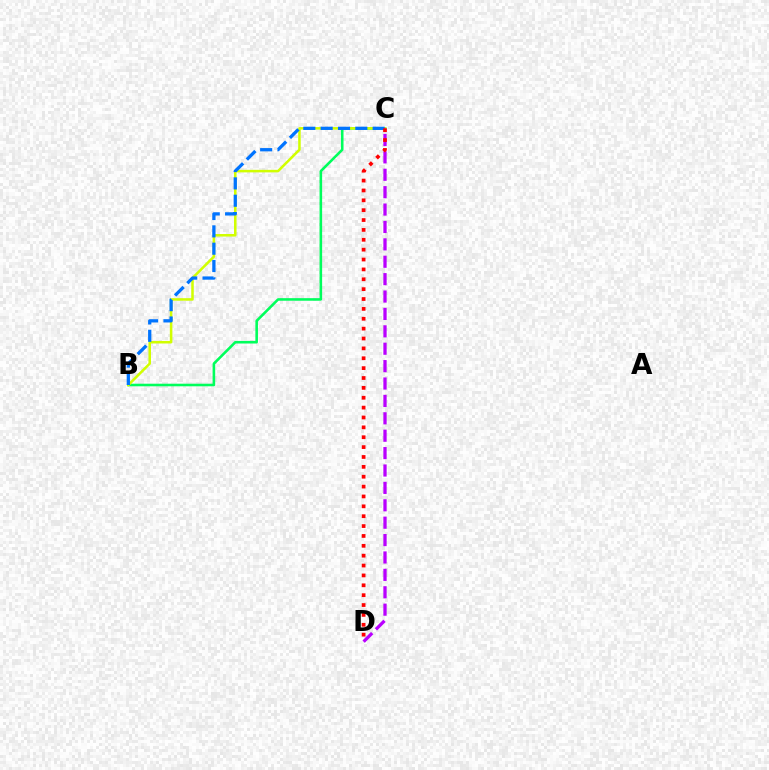{('B', 'C'): [{'color': '#00ff5c', 'line_style': 'solid', 'thickness': 1.86}, {'color': '#d1ff00', 'line_style': 'solid', 'thickness': 1.83}, {'color': '#0074ff', 'line_style': 'dashed', 'thickness': 2.36}], ('C', 'D'): [{'color': '#b900ff', 'line_style': 'dashed', 'thickness': 2.36}, {'color': '#ff0000', 'line_style': 'dotted', 'thickness': 2.68}]}